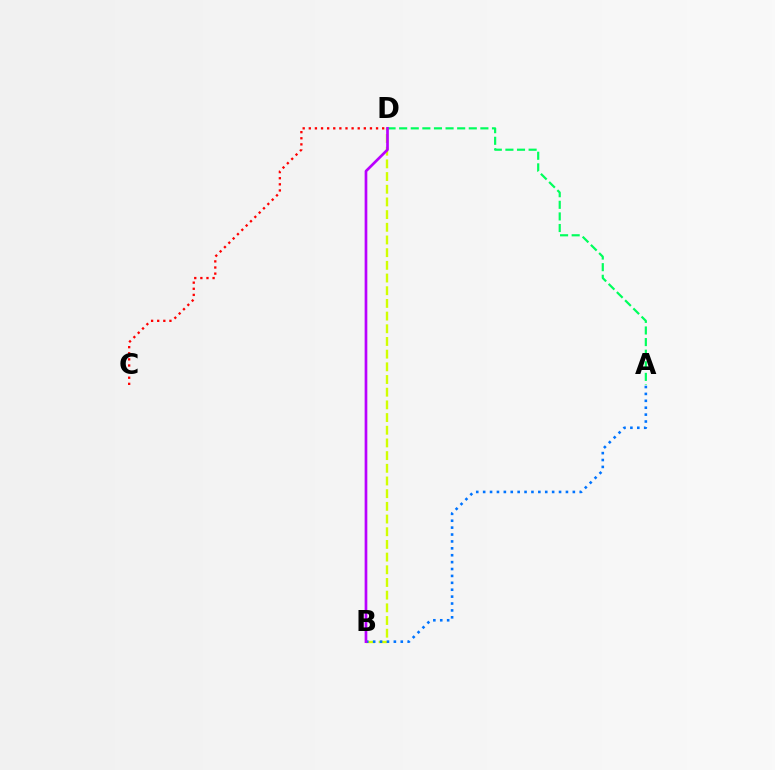{('A', 'D'): [{'color': '#00ff5c', 'line_style': 'dashed', 'thickness': 1.58}], ('B', 'D'): [{'color': '#d1ff00', 'line_style': 'dashed', 'thickness': 1.72}, {'color': '#b900ff', 'line_style': 'solid', 'thickness': 1.93}], ('C', 'D'): [{'color': '#ff0000', 'line_style': 'dotted', 'thickness': 1.66}], ('A', 'B'): [{'color': '#0074ff', 'line_style': 'dotted', 'thickness': 1.87}]}